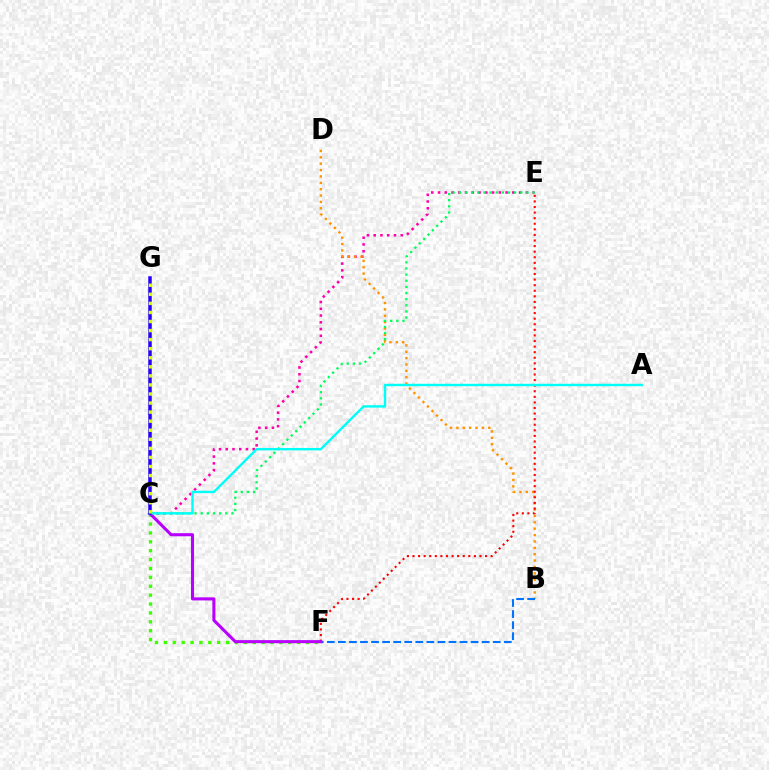{('C', 'E'): [{'color': '#ff00ac', 'line_style': 'dotted', 'thickness': 1.84}, {'color': '#00ff5c', 'line_style': 'dotted', 'thickness': 1.67}], ('B', 'D'): [{'color': '#ff9400', 'line_style': 'dotted', 'thickness': 1.73}], ('C', 'F'): [{'color': '#3dff00', 'line_style': 'dotted', 'thickness': 2.41}, {'color': '#b900ff', 'line_style': 'solid', 'thickness': 2.21}], ('E', 'F'): [{'color': '#ff0000', 'line_style': 'dotted', 'thickness': 1.52}], ('B', 'F'): [{'color': '#0074ff', 'line_style': 'dashed', 'thickness': 1.5}], ('A', 'C'): [{'color': '#00fff6', 'line_style': 'solid', 'thickness': 1.74}], ('C', 'G'): [{'color': '#2500ff', 'line_style': 'solid', 'thickness': 2.52}, {'color': '#d1ff00', 'line_style': 'dotted', 'thickness': 2.46}]}